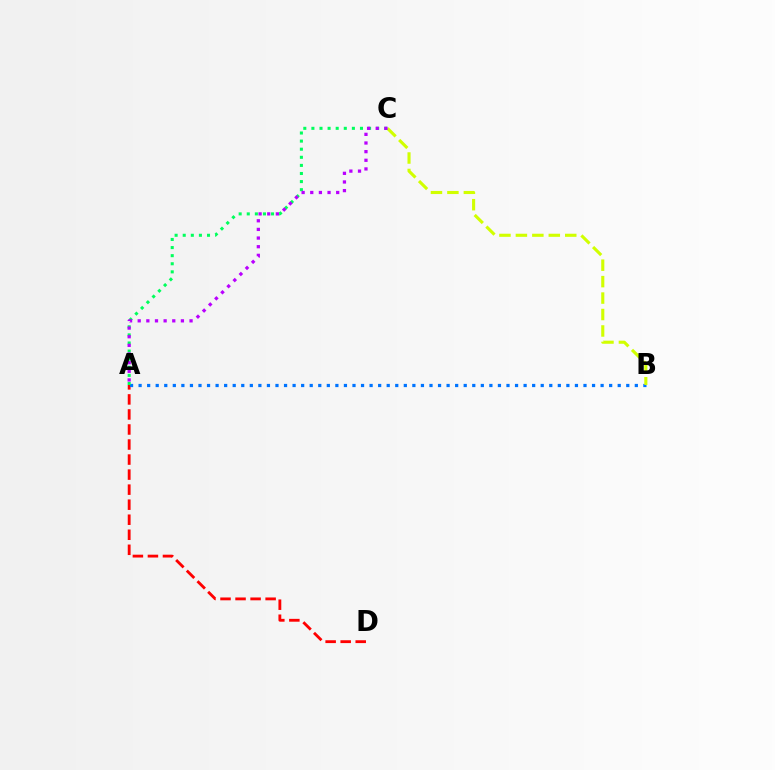{('A', 'D'): [{'color': '#ff0000', 'line_style': 'dashed', 'thickness': 2.04}], ('A', 'B'): [{'color': '#0074ff', 'line_style': 'dotted', 'thickness': 2.32}], ('B', 'C'): [{'color': '#d1ff00', 'line_style': 'dashed', 'thickness': 2.23}], ('A', 'C'): [{'color': '#00ff5c', 'line_style': 'dotted', 'thickness': 2.2}, {'color': '#b900ff', 'line_style': 'dotted', 'thickness': 2.35}]}